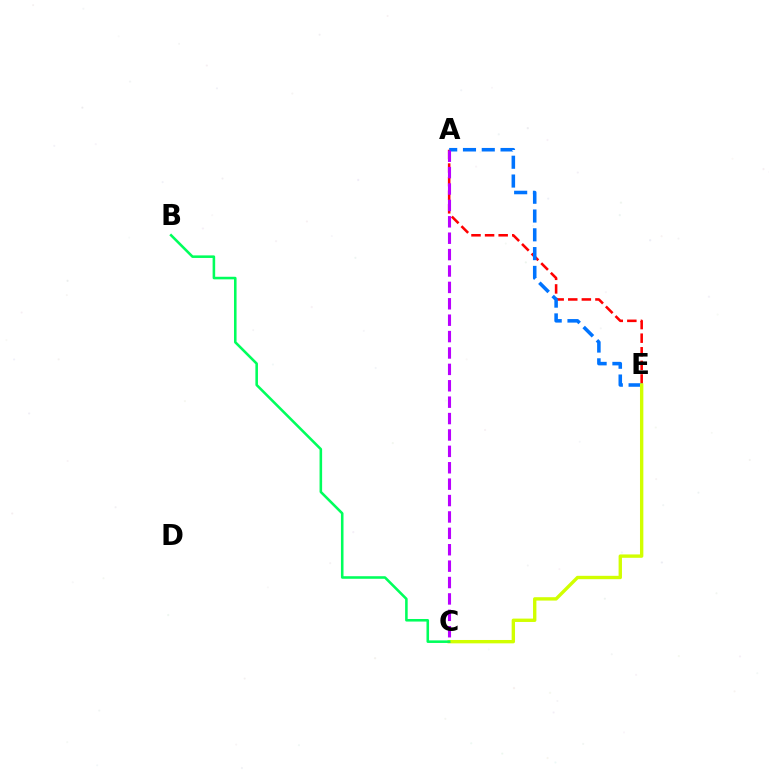{('A', 'E'): [{'color': '#ff0000', 'line_style': 'dashed', 'thickness': 1.85}, {'color': '#0074ff', 'line_style': 'dashed', 'thickness': 2.55}], ('C', 'E'): [{'color': '#d1ff00', 'line_style': 'solid', 'thickness': 2.43}], ('B', 'C'): [{'color': '#00ff5c', 'line_style': 'solid', 'thickness': 1.85}], ('A', 'C'): [{'color': '#b900ff', 'line_style': 'dashed', 'thickness': 2.23}]}